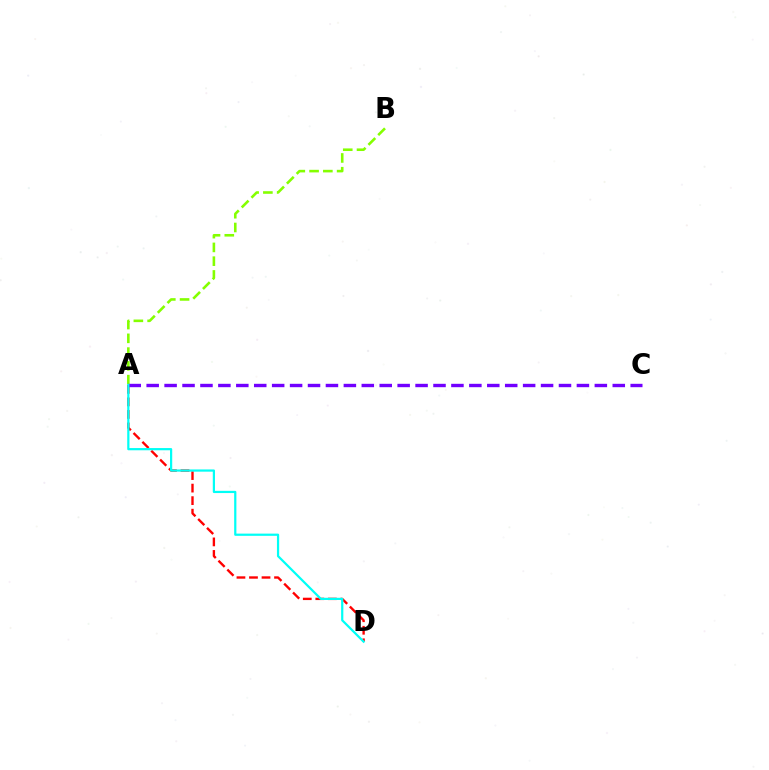{('A', 'B'): [{'color': '#84ff00', 'line_style': 'dashed', 'thickness': 1.87}], ('A', 'D'): [{'color': '#ff0000', 'line_style': 'dashed', 'thickness': 1.7}, {'color': '#00fff6', 'line_style': 'solid', 'thickness': 1.6}], ('A', 'C'): [{'color': '#7200ff', 'line_style': 'dashed', 'thickness': 2.44}]}